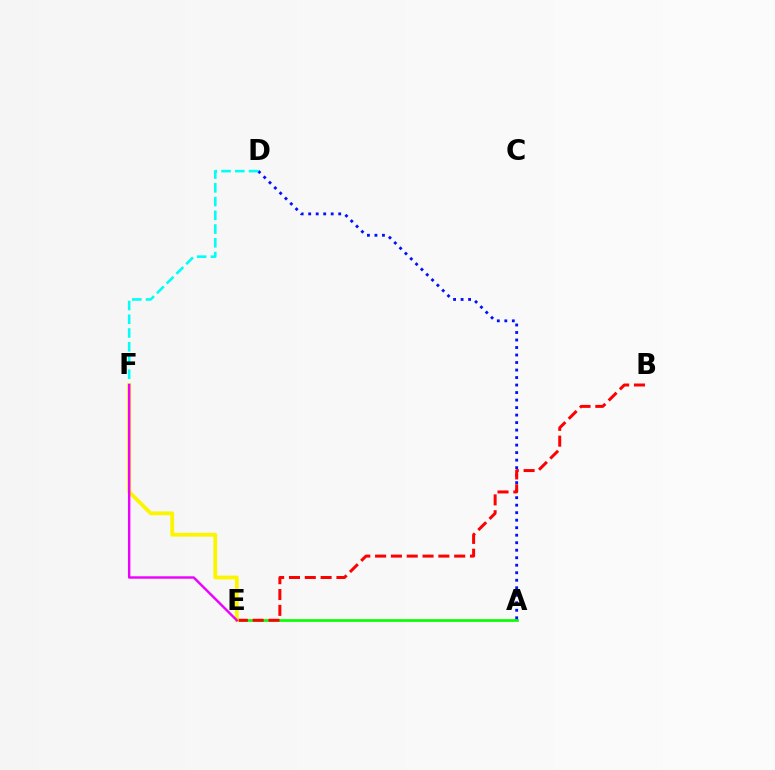{('A', 'E'): [{'color': '#08ff00', 'line_style': 'solid', 'thickness': 1.94}], ('A', 'D'): [{'color': '#0010ff', 'line_style': 'dotted', 'thickness': 2.04}], ('B', 'E'): [{'color': '#ff0000', 'line_style': 'dashed', 'thickness': 2.15}], ('D', 'F'): [{'color': '#00fff6', 'line_style': 'dashed', 'thickness': 1.87}], ('E', 'F'): [{'color': '#fcf500', 'line_style': 'solid', 'thickness': 2.74}, {'color': '#ee00ff', 'line_style': 'solid', 'thickness': 1.74}]}